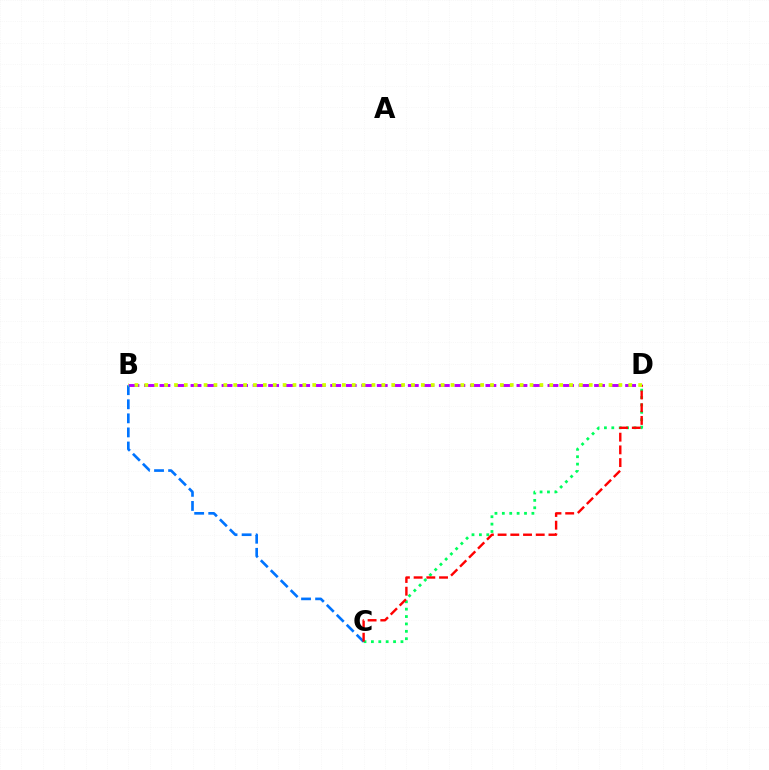{('C', 'D'): [{'color': '#00ff5c', 'line_style': 'dotted', 'thickness': 2.01}, {'color': '#ff0000', 'line_style': 'dashed', 'thickness': 1.73}], ('B', 'D'): [{'color': '#b900ff', 'line_style': 'dashed', 'thickness': 2.11}, {'color': '#d1ff00', 'line_style': 'dotted', 'thickness': 2.68}], ('B', 'C'): [{'color': '#0074ff', 'line_style': 'dashed', 'thickness': 1.91}]}